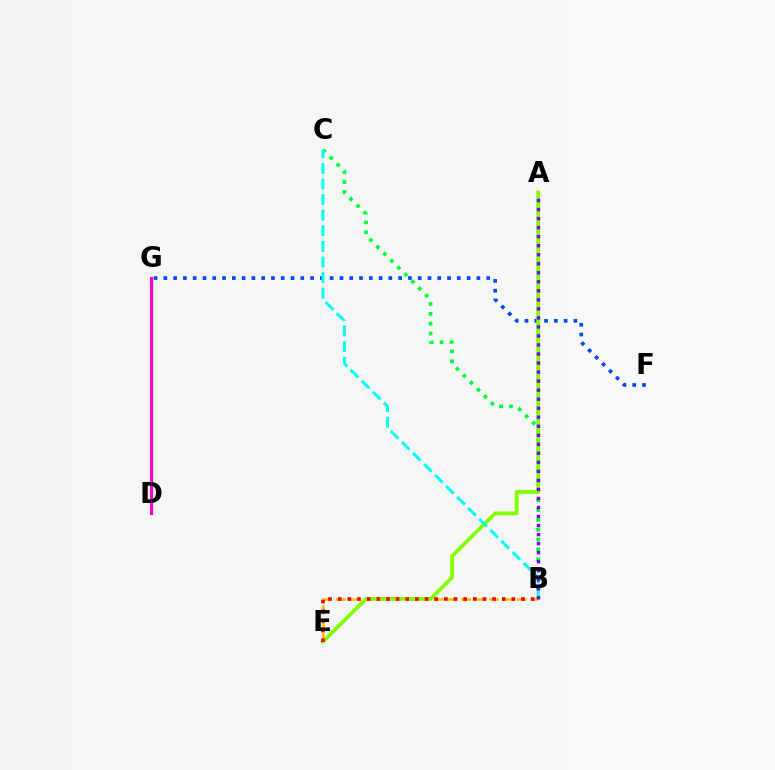{('F', 'G'): [{'color': '#004bff', 'line_style': 'dotted', 'thickness': 2.66}], ('B', 'C'): [{'color': '#00ff39', 'line_style': 'dotted', 'thickness': 2.68}, {'color': '#00fff6', 'line_style': 'dashed', 'thickness': 2.12}], ('B', 'E'): [{'color': '#ffbd00', 'line_style': 'dashed', 'thickness': 1.89}, {'color': '#ff0000', 'line_style': 'dotted', 'thickness': 2.62}], ('A', 'E'): [{'color': '#84ff00', 'line_style': 'solid', 'thickness': 2.74}], ('D', 'G'): [{'color': '#ff00cf', 'line_style': 'solid', 'thickness': 2.28}], ('A', 'B'): [{'color': '#7200ff', 'line_style': 'dotted', 'thickness': 2.45}]}